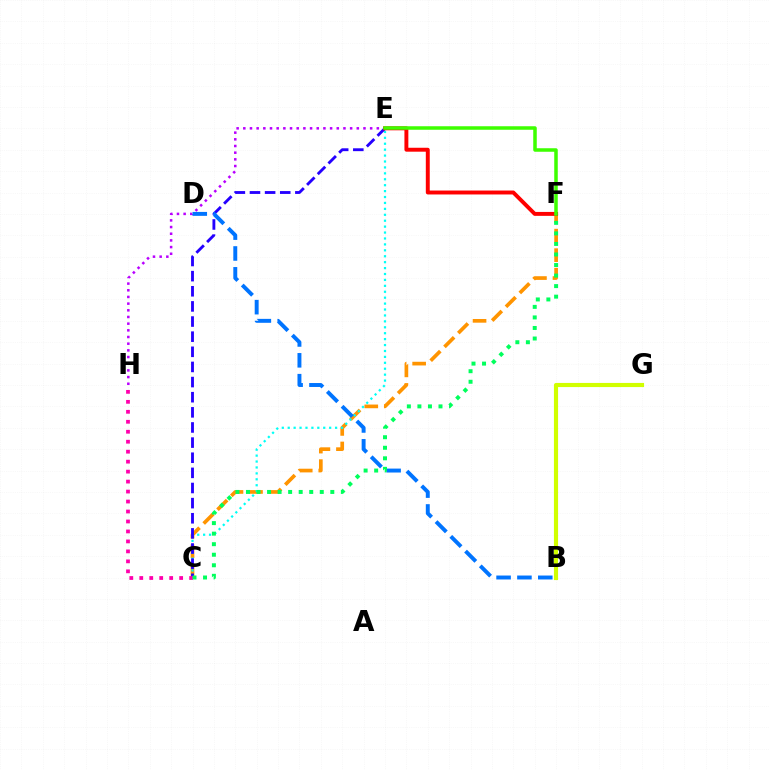{('C', 'F'): [{'color': '#ff9400', 'line_style': 'dashed', 'thickness': 2.65}, {'color': '#00ff5c', 'line_style': 'dotted', 'thickness': 2.86}], ('C', 'E'): [{'color': '#00fff6', 'line_style': 'dotted', 'thickness': 1.61}, {'color': '#2500ff', 'line_style': 'dashed', 'thickness': 2.06}], ('E', 'H'): [{'color': '#b900ff', 'line_style': 'dotted', 'thickness': 1.81}], ('E', 'F'): [{'color': '#ff0000', 'line_style': 'solid', 'thickness': 2.83}, {'color': '#3dff00', 'line_style': 'solid', 'thickness': 2.53}], ('B', 'D'): [{'color': '#0074ff', 'line_style': 'dashed', 'thickness': 2.83}], ('B', 'G'): [{'color': '#d1ff00', 'line_style': 'solid', 'thickness': 2.98}], ('C', 'H'): [{'color': '#ff00ac', 'line_style': 'dotted', 'thickness': 2.71}]}